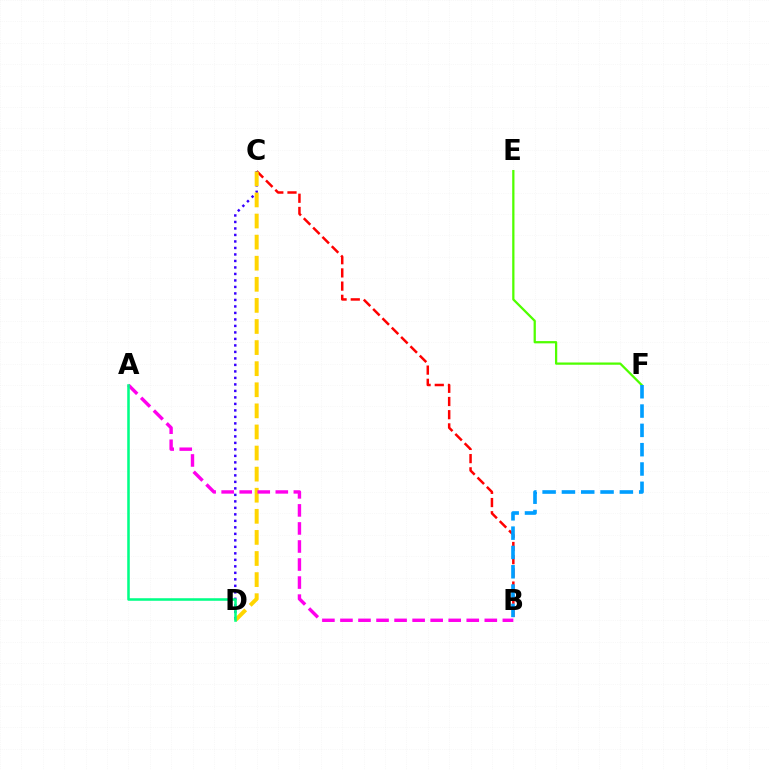{('B', 'C'): [{'color': '#ff0000', 'line_style': 'dashed', 'thickness': 1.79}], ('C', 'D'): [{'color': '#3700ff', 'line_style': 'dotted', 'thickness': 1.77}, {'color': '#ffd500', 'line_style': 'dashed', 'thickness': 2.87}], ('E', 'F'): [{'color': '#4fff00', 'line_style': 'solid', 'thickness': 1.63}], ('A', 'B'): [{'color': '#ff00ed', 'line_style': 'dashed', 'thickness': 2.45}], ('A', 'D'): [{'color': '#00ff86', 'line_style': 'solid', 'thickness': 1.83}], ('B', 'F'): [{'color': '#009eff', 'line_style': 'dashed', 'thickness': 2.62}]}